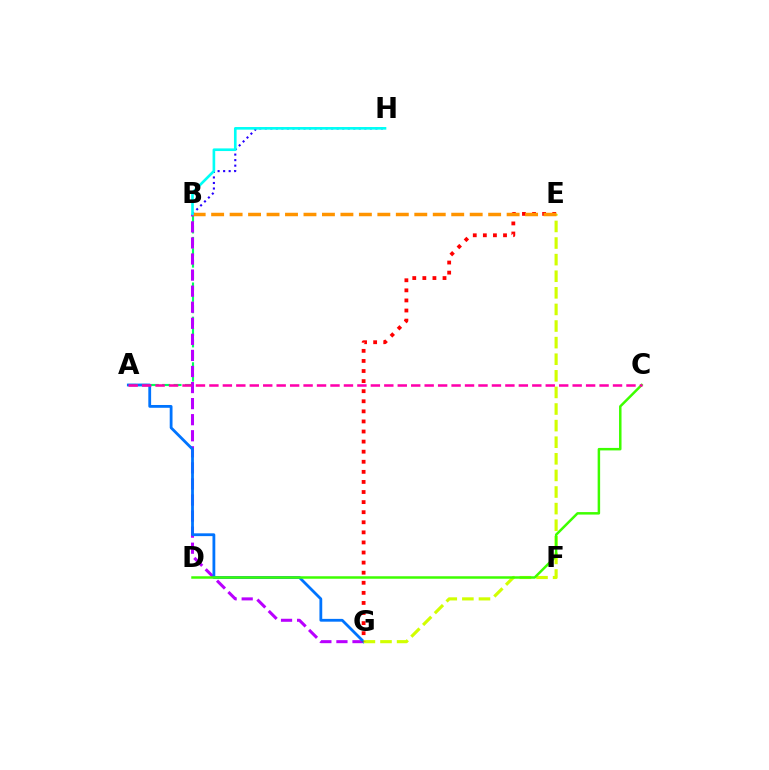{('A', 'B'): [{'color': '#00ff5c', 'line_style': 'dashed', 'thickness': 1.55}], ('B', 'G'): [{'color': '#b900ff', 'line_style': 'dashed', 'thickness': 2.18}], ('A', 'G'): [{'color': '#0074ff', 'line_style': 'solid', 'thickness': 2.02}], ('B', 'H'): [{'color': '#2500ff', 'line_style': 'dotted', 'thickness': 1.5}, {'color': '#00fff6', 'line_style': 'solid', 'thickness': 1.9}], ('E', 'G'): [{'color': '#d1ff00', 'line_style': 'dashed', 'thickness': 2.25}, {'color': '#ff0000', 'line_style': 'dotted', 'thickness': 2.74}], ('C', 'D'): [{'color': '#3dff00', 'line_style': 'solid', 'thickness': 1.79}], ('B', 'E'): [{'color': '#ff9400', 'line_style': 'dashed', 'thickness': 2.51}], ('A', 'C'): [{'color': '#ff00ac', 'line_style': 'dashed', 'thickness': 1.83}]}